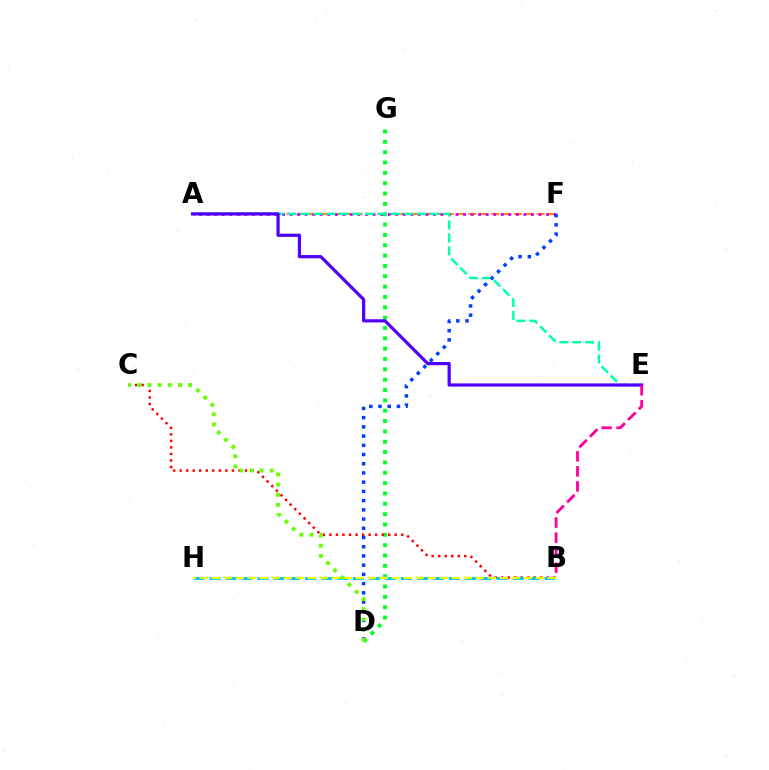{('D', 'G'): [{'color': '#00ff27', 'line_style': 'dotted', 'thickness': 2.81}], ('A', 'F'): [{'color': '#ff8800', 'line_style': 'dashed', 'thickness': 1.54}, {'color': '#d600ff', 'line_style': 'dotted', 'thickness': 2.05}], ('B', 'C'): [{'color': '#ff0000', 'line_style': 'dotted', 'thickness': 1.77}], ('B', 'H'): [{'color': '#00c7ff', 'line_style': 'dashed', 'thickness': 2.17}, {'color': '#eeff00', 'line_style': 'dashed', 'thickness': 1.63}], ('A', 'E'): [{'color': '#00ffaf', 'line_style': 'dashed', 'thickness': 1.76}, {'color': '#4f00ff', 'line_style': 'solid', 'thickness': 2.31}], ('D', 'F'): [{'color': '#003fff', 'line_style': 'dotted', 'thickness': 2.5}], ('B', 'E'): [{'color': '#ff00a0', 'line_style': 'dashed', 'thickness': 2.04}], ('C', 'D'): [{'color': '#66ff00', 'line_style': 'dotted', 'thickness': 2.76}]}